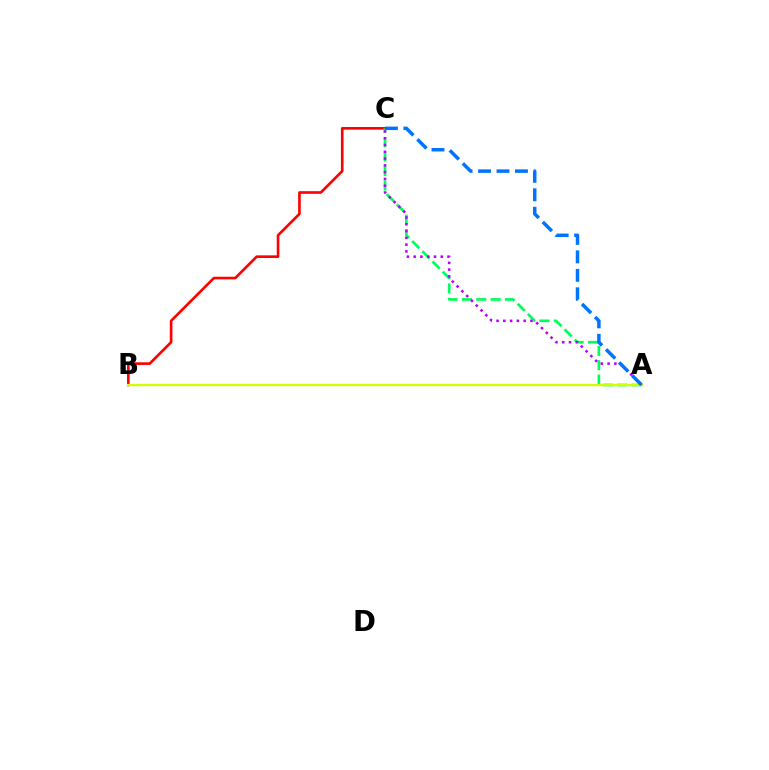{('B', 'C'): [{'color': '#ff0000', 'line_style': 'solid', 'thickness': 1.9}], ('A', 'C'): [{'color': '#00ff5c', 'line_style': 'dashed', 'thickness': 1.96}, {'color': '#b900ff', 'line_style': 'dotted', 'thickness': 1.84}, {'color': '#0074ff', 'line_style': 'dashed', 'thickness': 2.51}], ('A', 'B'): [{'color': '#d1ff00', 'line_style': 'solid', 'thickness': 1.65}]}